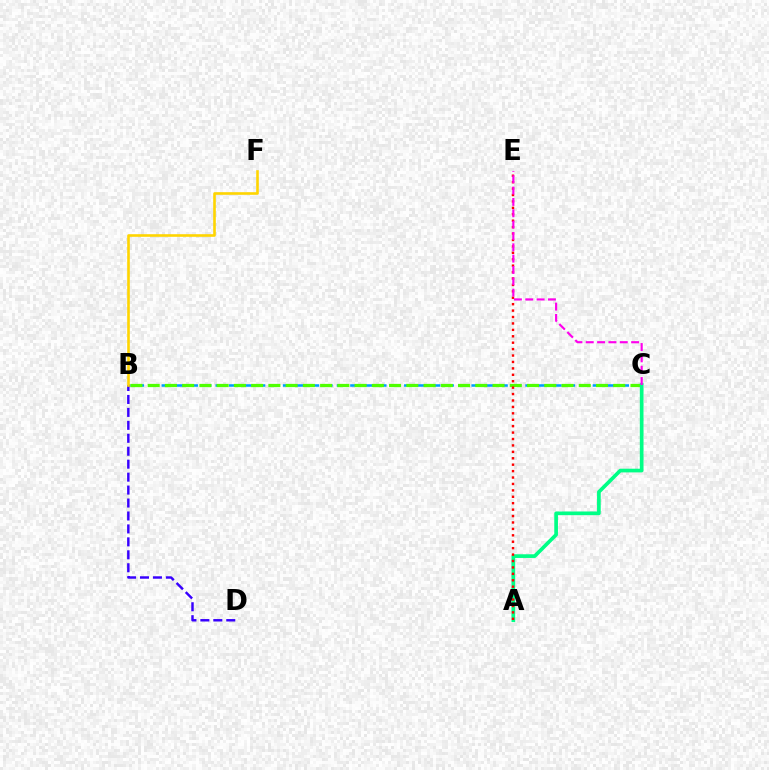{('B', 'C'): [{'color': '#009eff', 'line_style': 'dashed', 'thickness': 1.83}, {'color': '#4fff00', 'line_style': 'dashed', 'thickness': 2.34}], ('A', 'C'): [{'color': '#00ff86', 'line_style': 'solid', 'thickness': 2.65}], ('B', 'D'): [{'color': '#3700ff', 'line_style': 'dashed', 'thickness': 1.76}], ('A', 'E'): [{'color': '#ff0000', 'line_style': 'dotted', 'thickness': 1.74}], ('B', 'F'): [{'color': '#ffd500', 'line_style': 'solid', 'thickness': 1.88}], ('C', 'E'): [{'color': '#ff00ed', 'line_style': 'dashed', 'thickness': 1.54}]}